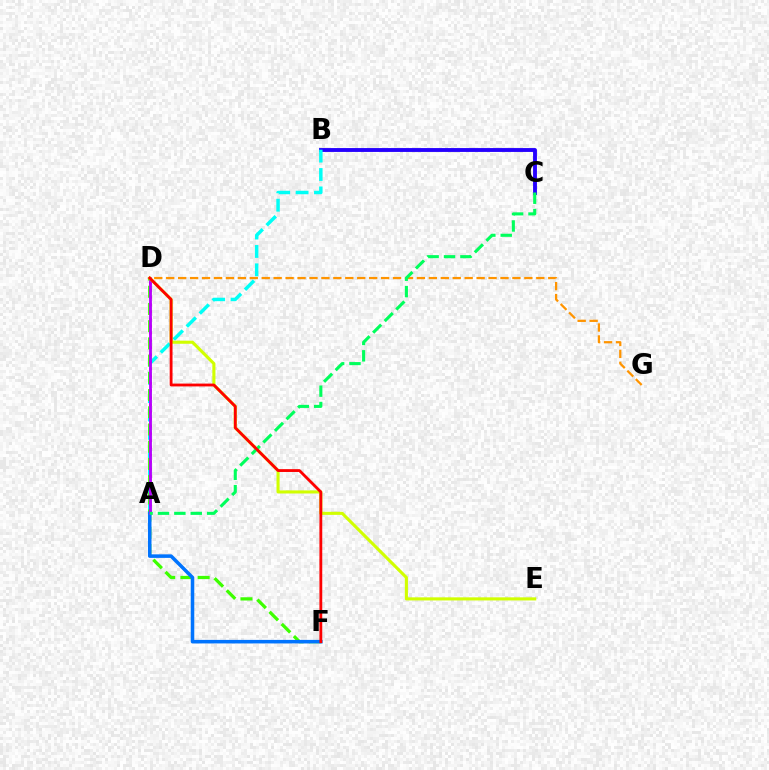{('B', 'C'): [{'color': '#2500ff', 'line_style': 'solid', 'thickness': 2.78}], ('A', 'B'): [{'color': '#00fff6', 'line_style': 'dashed', 'thickness': 2.5}], ('D', 'F'): [{'color': '#3dff00', 'line_style': 'dashed', 'thickness': 2.34}, {'color': '#ff0000', 'line_style': 'solid', 'thickness': 2.03}], ('D', 'G'): [{'color': '#ff9400', 'line_style': 'dashed', 'thickness': 1.62}], ('A', 'D'): [{'color': '#ff00ac', 'line_style': 'dotted', 'thickness': 1.94}, {'color': '#b900ff', 'line_style': 'solid', 'thickness': 2.02}], ('A', 'F'): [{'color': '#0074ff', 'line_style': 'solid', 'thickness': 2.55}], ('D', 'E'): [{'color': '#d1ff00', 'line_style': 'solid', 'thickness': 2.22}], ('A', 'C'): [{'color': '#00ff5c', 'line_style': 'dashed', 'thickness': 2.23}]}